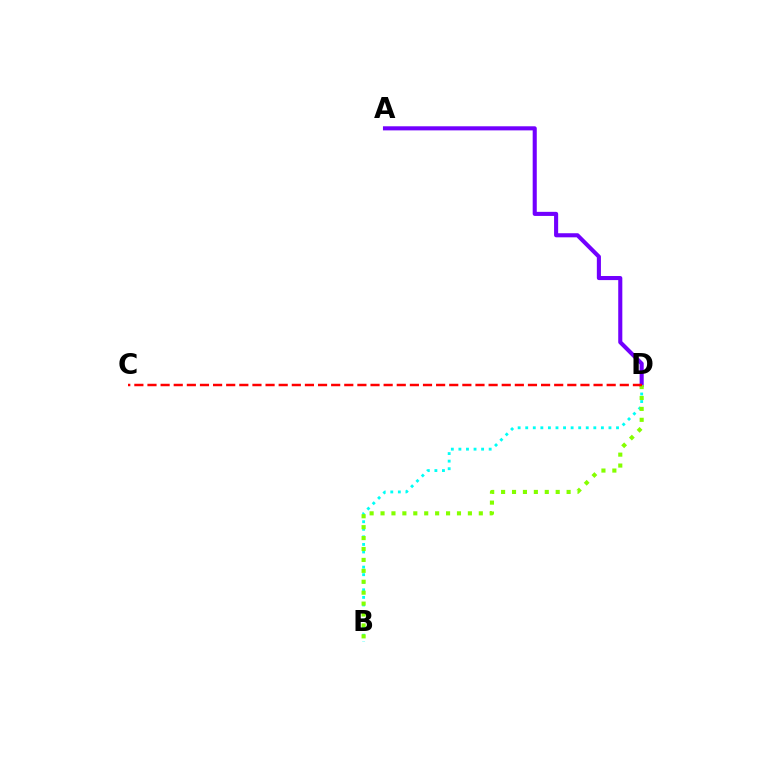{('A', 'D'): [{'color': '#7200ff', 'line_style': 'solid', 'thickness': 2.94}], ('B', 'D'): [{'color': '#00fff6', 'line_style': 'dotted', 'thickness': 2.06}, {'color': '#84ff00', 'line_style': 'dotted', 'thickness': 2.97}], ('C', 'D'): [{'color': '#ff0000', 'line_style': 'dashed', 'thickness': 1.78}]}